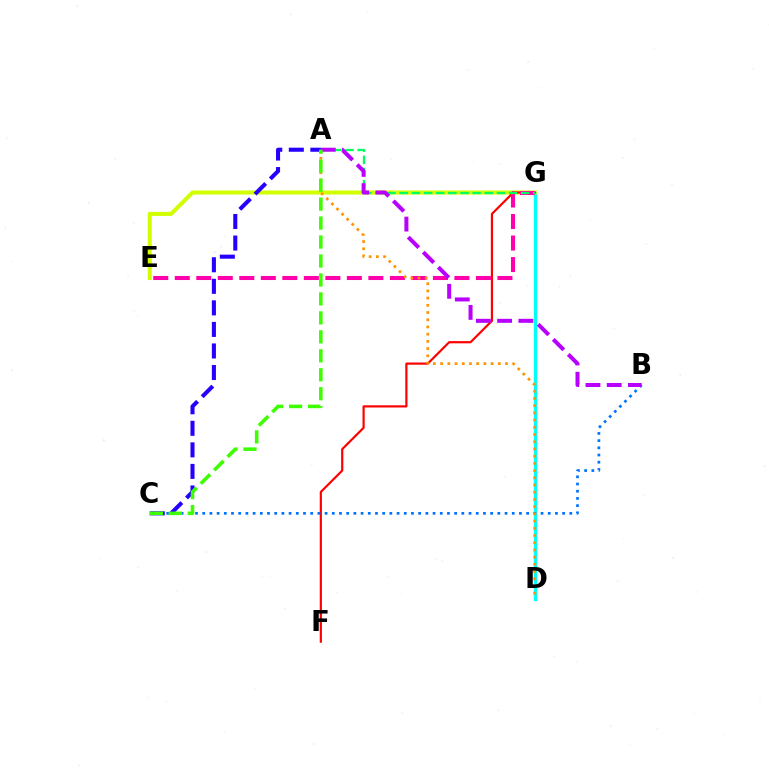{('D', 'G'): [{'color': '#00fff6', 'line_style': 'solid', 'thickness': 2.4}], ('E', 'G'): [{'color': '#d1ff00', 'line_style': 'solid', 'thickness': 2.94}, {'color': '#ff00ac', 'line_style': 'dashed', 'thickness': 2.92}], ('F', 'G'): [{'color': '#ff0000', 'line_style': 'solid', 'thickness': 1.58}], ('B', 'C'): [{'color': '#0074ff', 'line_style': 'dotted', 'thickness': 1.96}], ('A', 'G'): [{'color': '#00ff5c', 'line_style': 'dashed', 'thickness': 1.65}], ('A', 'D'): [{'color': '#ff9400', 'line_style': 'dotted', 'thickness': 1.96}], ('A', 'B'): [{'color': '#b900ff', 'line_style': 'dashed', 'thickness': 2.89}], ('A', 'C'): [{'color': '#2500ff', 'line_style': 'dashed', 'thickness': 2.93}, {'color': '#3dff00', 'line_style': 'dashed', 'thickness': 2.58}]}